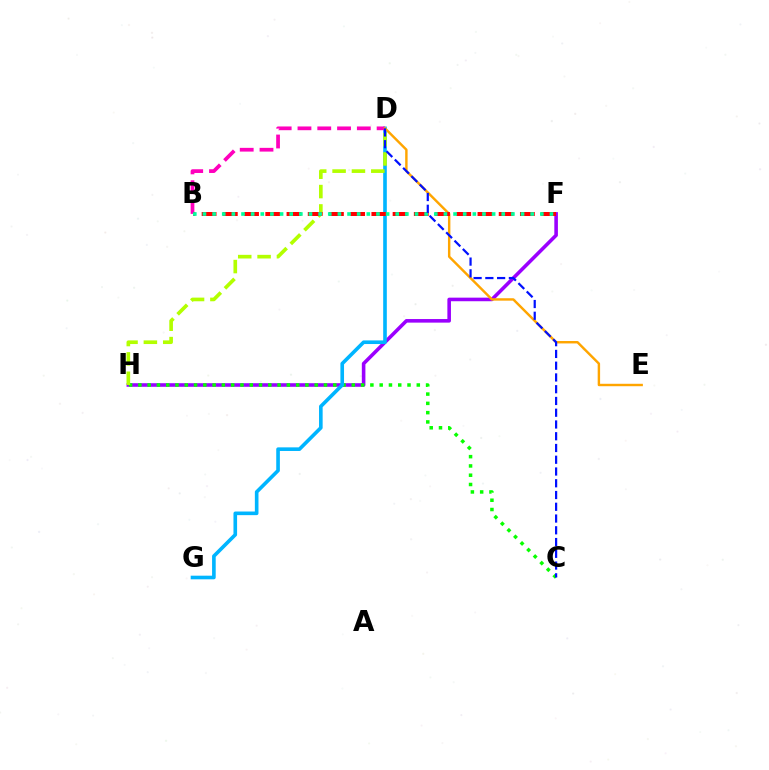{('F', 'H'): [{'color': '#9b00ff', 'line_style': 'solid', 'thickness': 2.58}], ('C', 'H'): [{'color': '#08ff00', 'line_style': 'dotted', 'thickness': 2.52}], ('D', 'G'): [{'color': '#00b5ff', 'line_style': 'solid', 'thickness': 2.61}], ('B', 'D'): [{'color': '#ff00bd', 'line_style': 'dashed', 'thickness': 2.69}], ('D', 'H'): [{'color': '#b3ff00', 'line_style': 'dashed', 'thickness': 2.63}], ('D', 'E'): [{'color': '#ffa500', 'line_style': 'solid', 'thickness': 1.75}], ('B', 'F'): [{'color': '#ff0000', 'line_style': 'dashed', 'thickness': 2.88}, {'color': '#00ff9d', 'line_style': 'dotted', 'thickness': 2.62}], ('C', 'D'): [{'color': '#0010ff', 'line_style': 'dashed', 'thickness': 1.6}]}